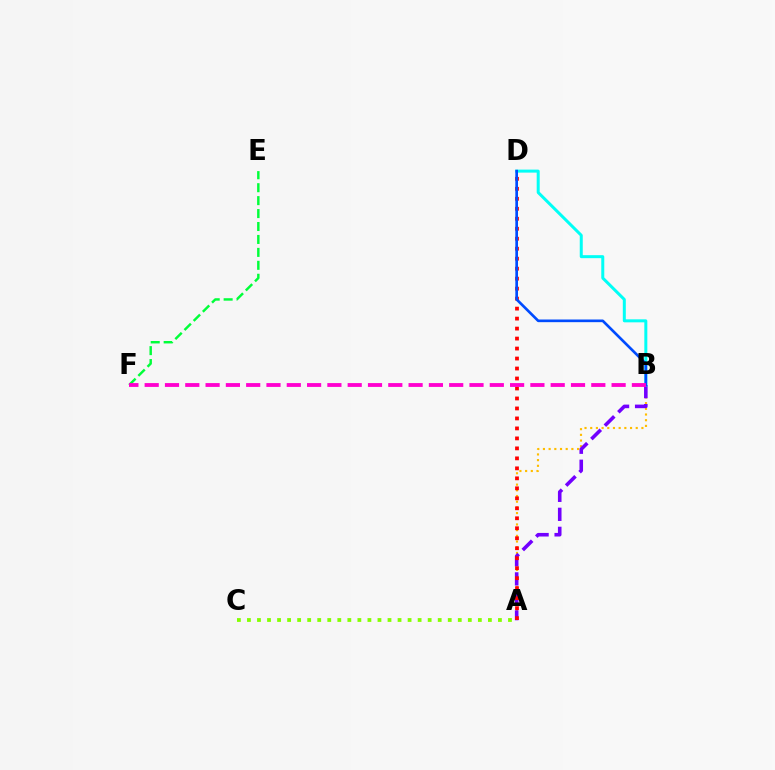{('A', 'C'): [{'color': '#84ff00', 'line_style': 'dotted', 'thickness': 2.73}], ('E', 'F'): [{'color': '#00ff39', 'line_style': 'dashed', 'thickness': 1.76}], ('A', 'B'): [{'color': '#ffbd00', 'line_style': 'dotted', 'thickness': 1.55}, {'color': '#7200ff', 'line_style': 'dashed', 'thickness': 2.58}], ('A', 'D'): [{'color': '#ff0000', 'line_style': 'dotted', 'thickness': 2.71}], ('B', 'D'): [{'color': '#00fff6', 'line_style': 'solid', 'thickness': 2.16}, {'color': '#004bff', 'line_style': 'solid', 'thickness': 1.91}], ('B', 'F'): [{'color': '#ff00cf', 'line_style': 'dashed', 'thickness': 2.76}]}